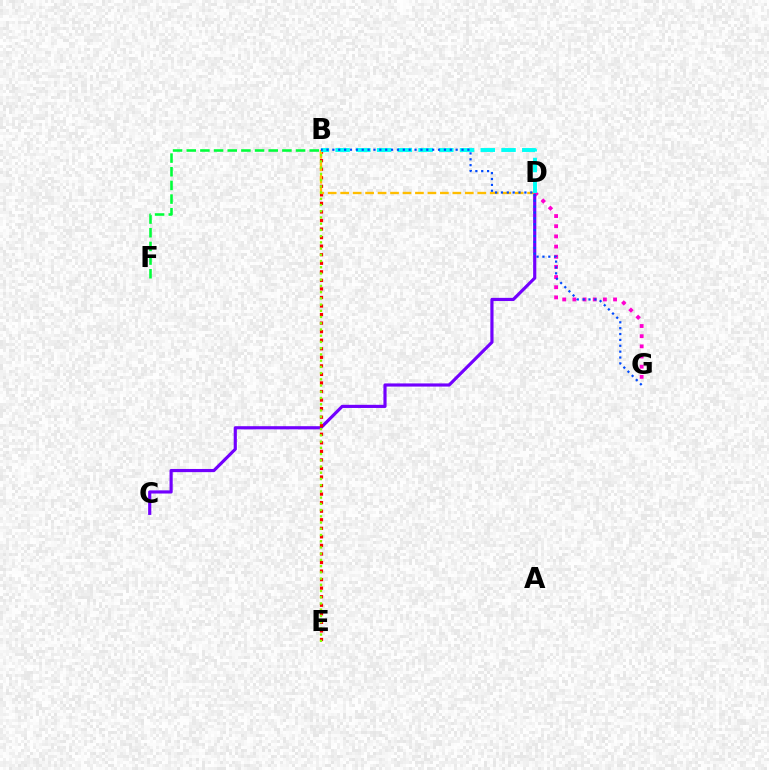{('C', 'D'): [{'color': '#7200ff', 'line_style': 'solid', 'thickness': 2.28}], ('B', 'E'): [{'color': '#ff0000', 'line_style': 'dotted', 'thickness': 2.32}, {'color': '#84ff00', 'line_style': 'dotted', 'thickness': 1.69}], ('B', 'D'): [{'color': '#ffbd00', 'line_style': 'dashed', 'thickness': 1.69}, {'color': '#00fff6', 'line_style': 'dashed', 'thickness': 2.82}], ('B', 'F'): [{'color': '#00ff39', 'line_style': 'dashed', 'thickness': 1.86}], ('D', 'G'): [{'color': '#ff00cf', 'line_style': 'dotted', 'thickness': 2.76}], ('B', 'G'): [{'color': '#004bff', 'line_style': 'dotted', 'thickness': 1.6}]}